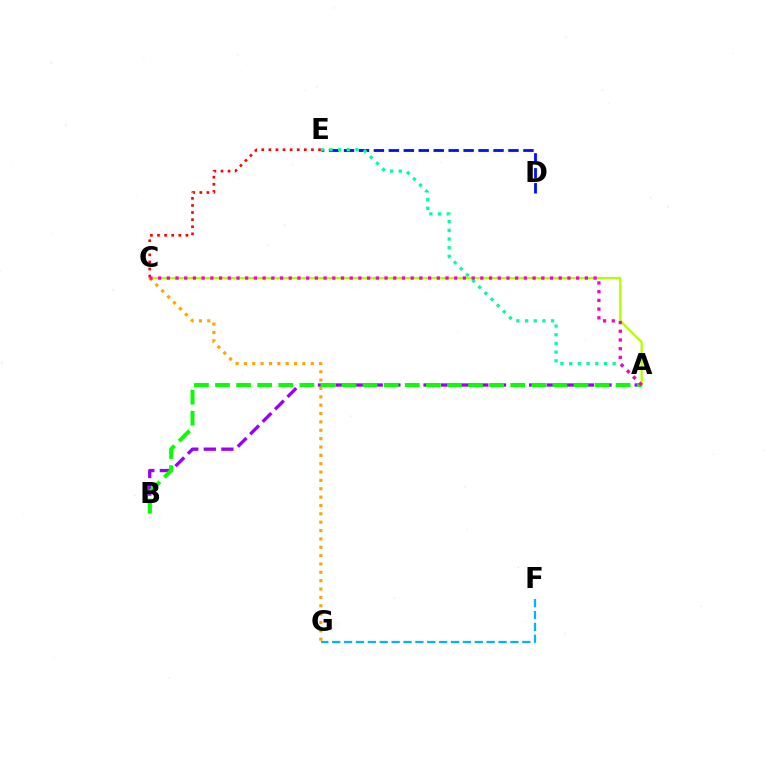{('A', 'B'): [{'color': '#9b00ff', 'line_style': 'dashed', 'thickness': 2.39}, {'color': '#08ff00', 'line_style': 'dashed', 'thickness': 2.86}], ('A', 'C'): [{'color': '#b3ff00', 'line_style': 'solid', 'thickness': 1.65}, {'color': '#ff00bd', 'line_style': 'dotted', 'thickness': 2.37}], ('D', 'E'): [{'color': '#0010ff', 'line_style': 'dashed', 'thickness': 2.03}], ('A', 'E'): [{'color': '#00ff9d', 'line_style': 'dotted', 'thickness': 2.36}], ('C', 'G'): [{'color': '#ffa500', 'line_style': 'dotted', 'thickness': 2.27}], ('C', 'E'): [{'color': '#ff0000', 'line_style': 'dotted', 'thickness': 1.93}], ('F', 'G'): [{'color': '#00b5ff', 'line_style': 'dashed', 'thickness': 1.61}]}